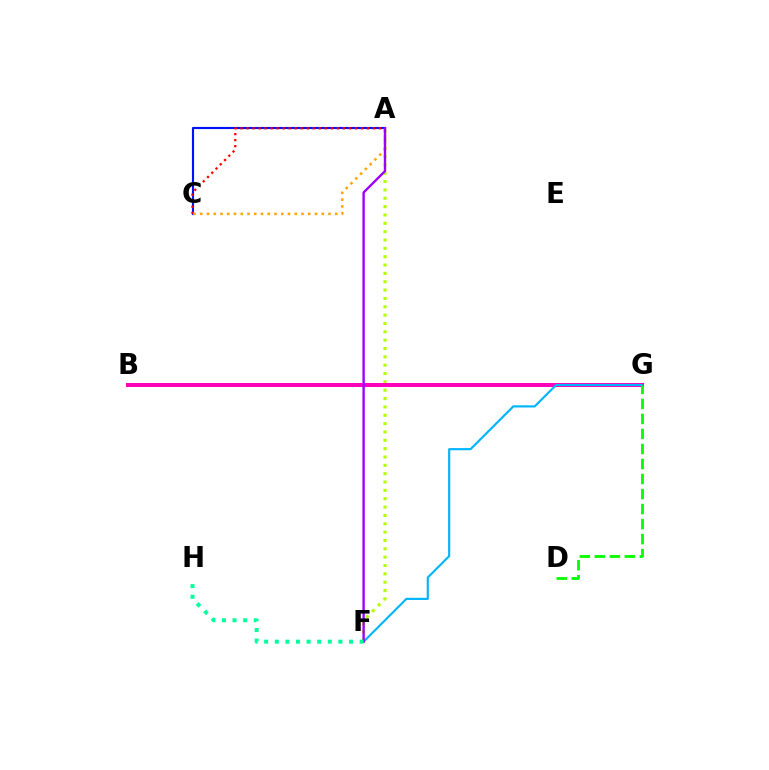{('A', 'F'): [{'color': '#b3ff00', 'line_style': 'dotted', 'thickness': 2.27}, {'color': '#9b00ff', 'line_style': 'solid', 'thickness': 1.71}], ('B', 'G'): [{'color': '#ff00bd', 'line_style': 'solid', 'thickness': 2.88}], ('F', 'G'): [{'color': '#00b5ff', 'line_style': 'solid', 'thickness': 1.55}], ('D', 'G'): [{'color': '#08ff00', 'line_style': 'dashed', 'thickness': 2.04}], ('A', 'C'): [{'color': '#0010ff', 'line_style': 'solid', 'thickness': 1.54}, {'color': '#ff0000', 'line_style': 'dotted', 'thickness': 1.64}, {'color': '#ffa500', 'line_style': 'dotted', 'thickness': 1.83}], ('F', 'H'): [{'color': '#00ff9d', 'line_style': 'dotted', 'thickness': 2.88}]}